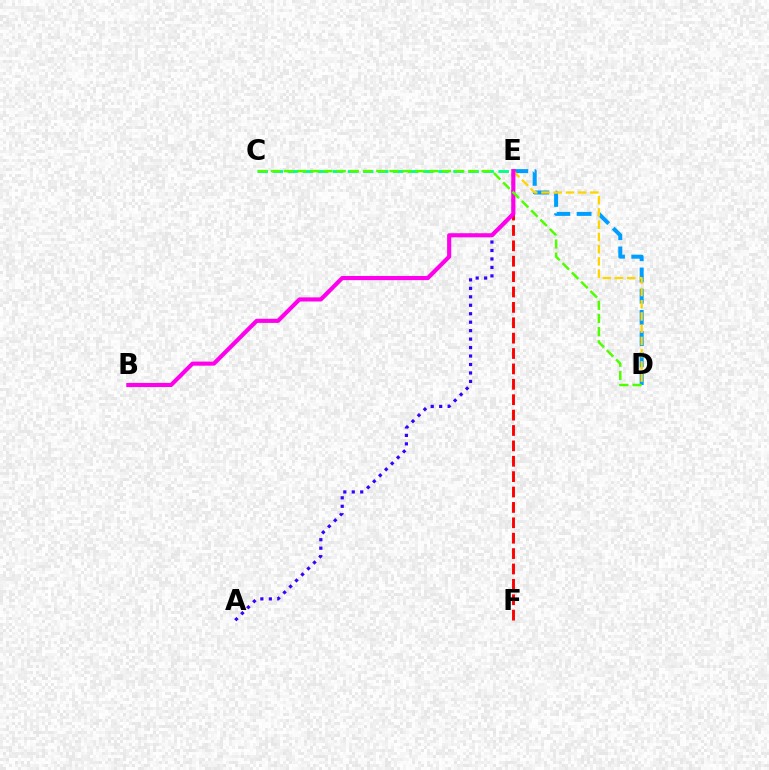{('D', 'E'): [{'color': '#009eff', 'line_style': 'dashed', 'thickness': 2.88}, {'color': '#ffd500', 'line_style': 'dashed', 'thickness': 1.66}], ('E', 'F'): [{'color': '#ff0000', 'line_style': 'dashed', 'thickness': 2.09}], ('A', 'E'): [{'color': '#3700ff', 'line_style': 'dotted', 'thickness': 2.3}], ('B', 'E'): [{'color': '#ff00ed', 'line_style': 'solid', 'thickness': 2.97}], ('C', 'E'): [{'color': '#00ff86', 'line_style': 'dashed', 'thickness': 2.05}], ('C', 'D'): [{'color': '#4fff00', 'line_style': 'dashed', 'thickness': 1.79}]}